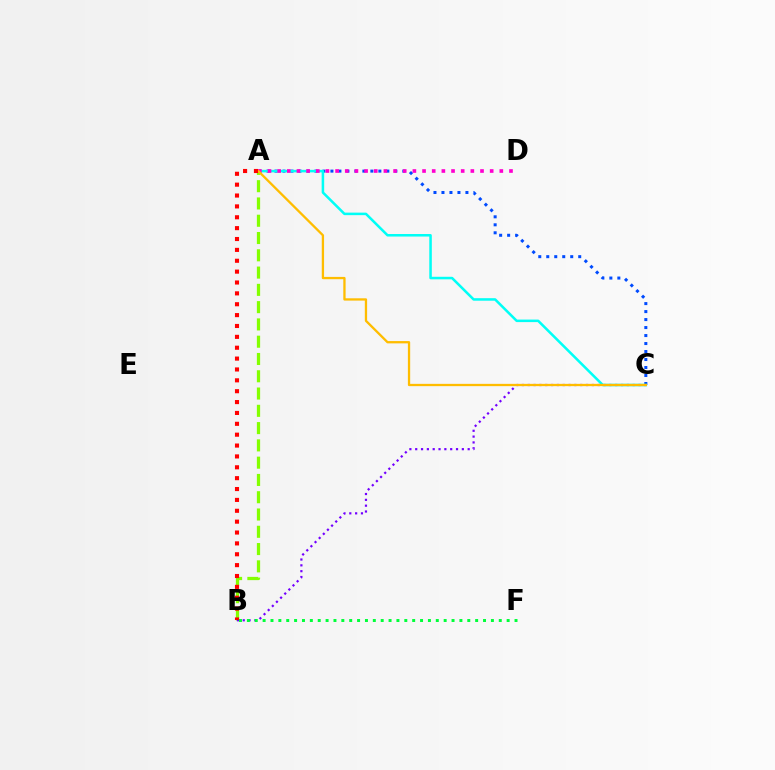{('A', 'B'): [{'color': '#84ff00', 'line_style': 'dashed', 'thickness': 2.35}, {'color': '#ff0000', 'line_style': 'dotted', 'thickness': 2.95}], ('A', 'C'): [{'color': '#004bff', 'line_style': 'dotted', 'thickness': 2.17}, {'color': '#00fff6', 'line_style': 'solid', 'thickness': 1.82}, {'color': '#ffbd00', 'line_style': 'solid', 'thickness': 1.66}], ('B', 'C'): [{'color': '#7200ff', 'line_style': 'dotted', 'thickness': 1.58}], ('B', 'F'): [{'color': '#00ff39', 'line_style': 'dotted', 'thickness': 2.14}], ('A', 'D'): [{'color': '#ff00cf', 'line_style': 'dotted', 'thickness': 2.62}]}